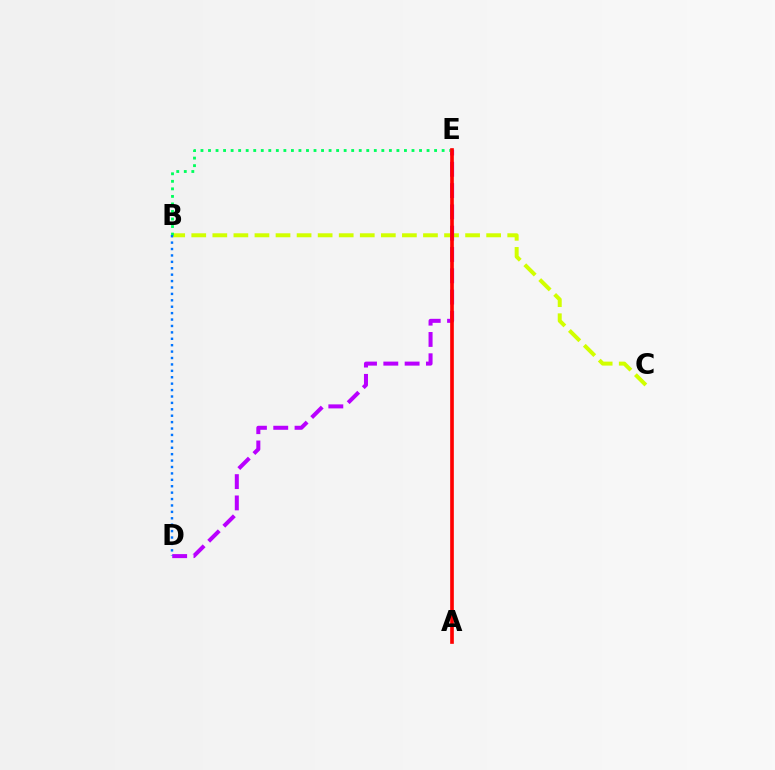{('B', 'C'): [{'color': '#d1ff00', 'line_style': 'dashed', 'thickness': 2.86}], ('D', 'E'): [{'color': '#b900ff', 'line_style': 'dashed', 'thickness': 2.89}], ('B', 'E'): [{'color': '#00ff5c', 'line_style': 'dotted', 'thickness': 2.05}], ('B', 'D'): [{'color': '#0074ff', 'line_style': 'dotted', 'thickness': 1.74}], ('A', 'E'): [{'color': '#ff0000', 'line_style': 'solid', 'thickness': 2.64}]}